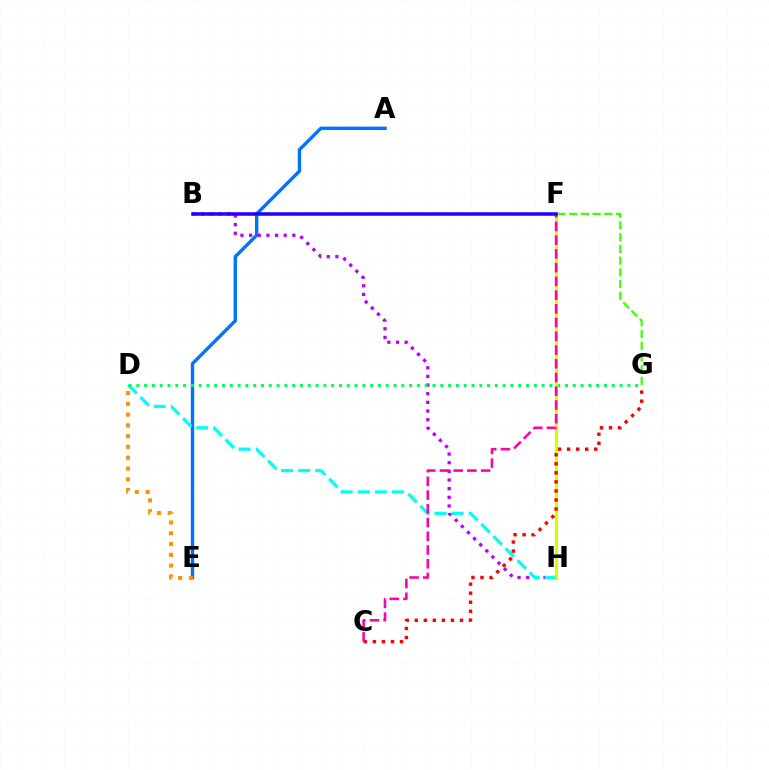{('A', 'E'): [{'color': '#0074ff', 'line_style': 'solid', 'thickness': 2.45}], ('B', 'H'): [{'color': '#b900ff', 'line_style': 'dotted', 'thickness': 2.35}], ('D', 'H'): [{'color': '#00fff6', 'line_style': 'dashed', 'thickness': 2.32}], ('F', 'G'): [{'color': '#3dff00', 'line_style': 'dashed', 'thickness': 1.59}], ('D', 'G'): [{'color': '#00ff5c', 'line_style': 'dotted', 'thickness': 2.12}], ('F', 'H'): [{'color': '#d1ff00', 'line_style': 'solid', 'thickness': 2.28}], ('C', 'G'): [{'color': '#ff0000', 'line_style': 'dotted', 'thickness': 2.46}], ('D', 'E'): [{'color': '#ff9400', 'line_style': 'dotted', 'thickness': 2.93}], ('C', 'F'): [{'color': '#ff00ac', 'line_style': 'dashed', 'thickness': 1.87}], ('B', 'F'): [{'color': '#2500ff', 'line_style': 'solid', 'thickness': 2.55}]}